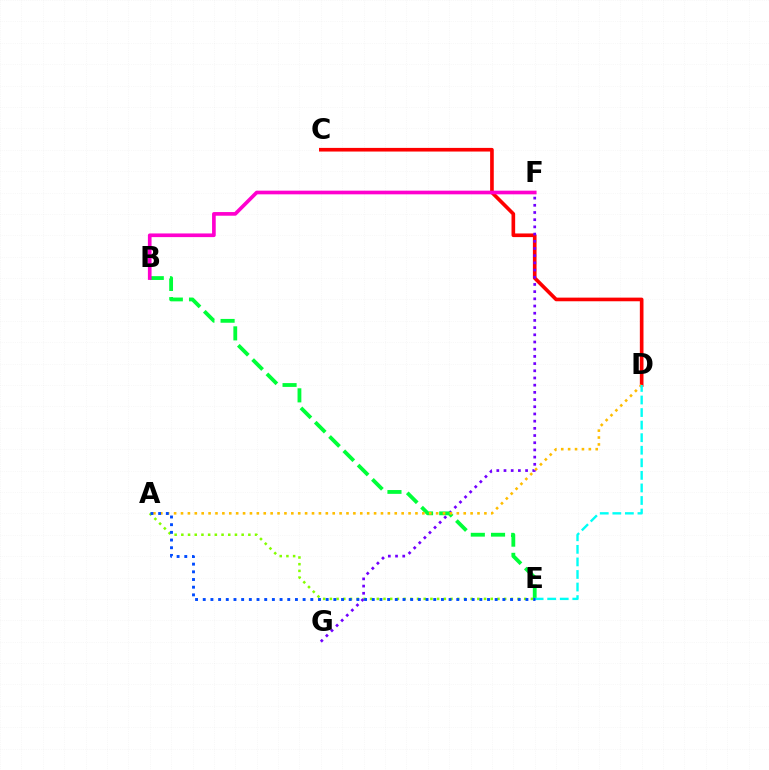{('A', 'E'): [{'color': '#84ff00', 'line_style': 'dotted', 'thickness': 1.82}, {'color': '#004bff', 'line_style': 'dotted', 'thickness': 2.09}], ('C', 'D'): [{'color': '#ff0000', 'line_style': 'solid', 'thickness': 2.62}], ('F', 'G'): [{'color': '#7200ff', 'line_style': 'dotted', 'thickness': 1.95}], ('B', 'E'): [{'color': '#00ff39', 'line_style': 'dashed', 'thickness': 2.75}], ('A', 'D'): [{'color': '#ffbd00', 'line_style': 'dotted', 'thickness': 1.87}], ('D', 'E'): [{'color': '#00fff6', 'line_style': 'dashed', 'thickness': 1.71}], ('B', 'F'): [{'color': '#ff00cf', 'line_style': 'solid', 'thickness': 2.64}]}